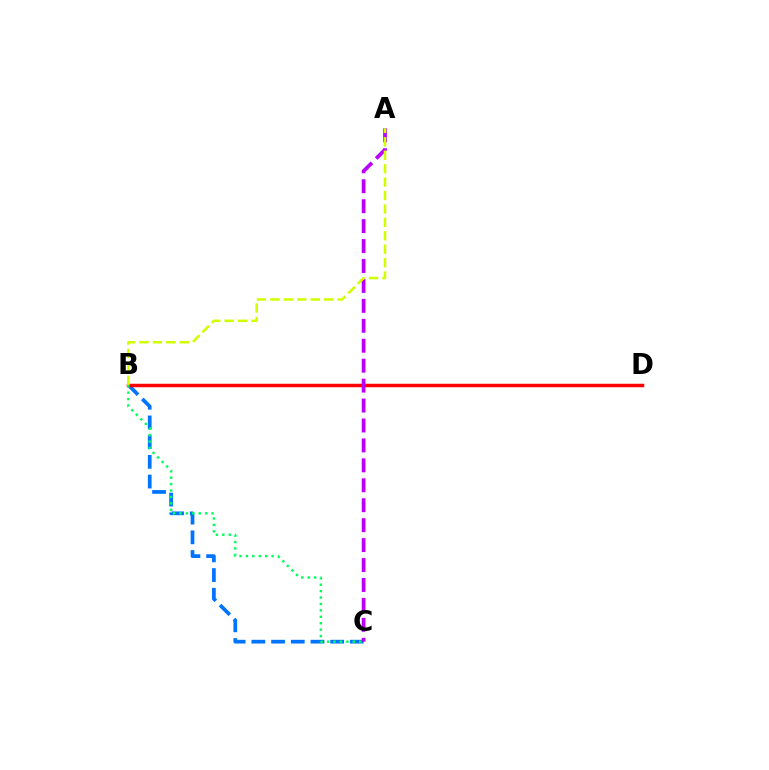{('B', 'C'): [{'color': '#0074ff', 'line_style': 'dashed', 'thickness': 2.68}, {'color': '#00ff5c', 'line_style': 'dotted', 'thickness': 1.75}], ('B', 'D'): [{'color': '#ff0000', 'line_style': 'solid', 'thickness': 2.51}], ('A', 'C'): [{'color': '#b900ff', 'line_style': 'dashed', 'thickness': 2.71}], ('A', 'B'): [{'color': '#d1ff00', 'line_style': 'dashed', 'thickness': 1.82}]}